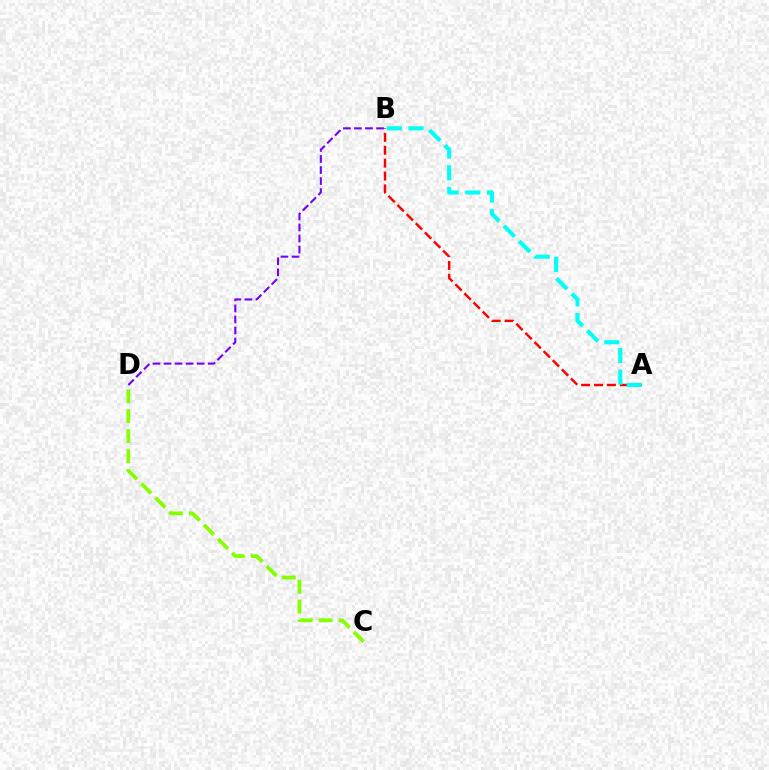{('B', 'D'): [{'color': '#7200ff', 'line_style': 'dashed', 'thickness': 1.5}], ('C', 'D'): [{'color': '#84ff00', 'line_style': 'dashed', 'thickness': 2.71}], ('A', 'B'): [{'color': '#ff0000', 'line_style': 'dashed', 'thickness': 1.75}, {'color': '#00fff6', 'line_style': 'dashed', 'thickness': 2.95}]}